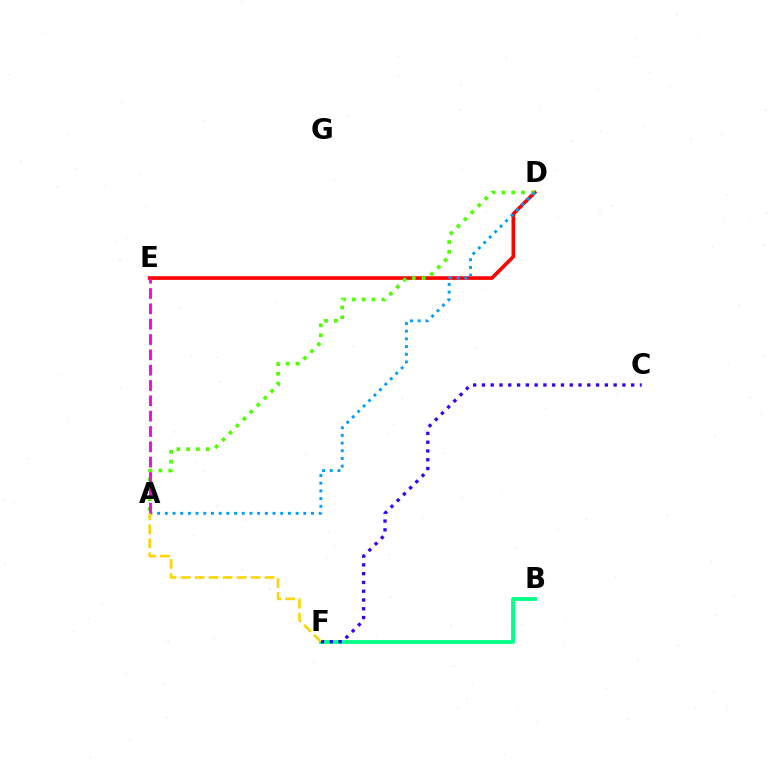{('D', 'E'): [{'color': '#ff0000', 'line_style': 'solid', 'thickness': 2.62}], ('B', 'F'): [{'color': '#00ff86', 'line_style': 'solid', 'thickness': 2.74}], ('A', 'D'): [{'color': '#4fff00', 'line_style': 'dotted', 'thickness': 2.67}, {'color': '#009eff', 'line_style': 'dotted', 'thickness': 2.09}], ('C', 'F'): [{'color': '#3700ff', 'line_style': 'dotted', 'thickness': 2.39}], ('A', 'E'): [{'color': '#ff00ed', 'line_style': 'dashed', 'thickness': 2.08}], ('A', 'F'): [{'color': '#ffd500', 'line_style': 'dashed', 'thickness': 1.9}]}